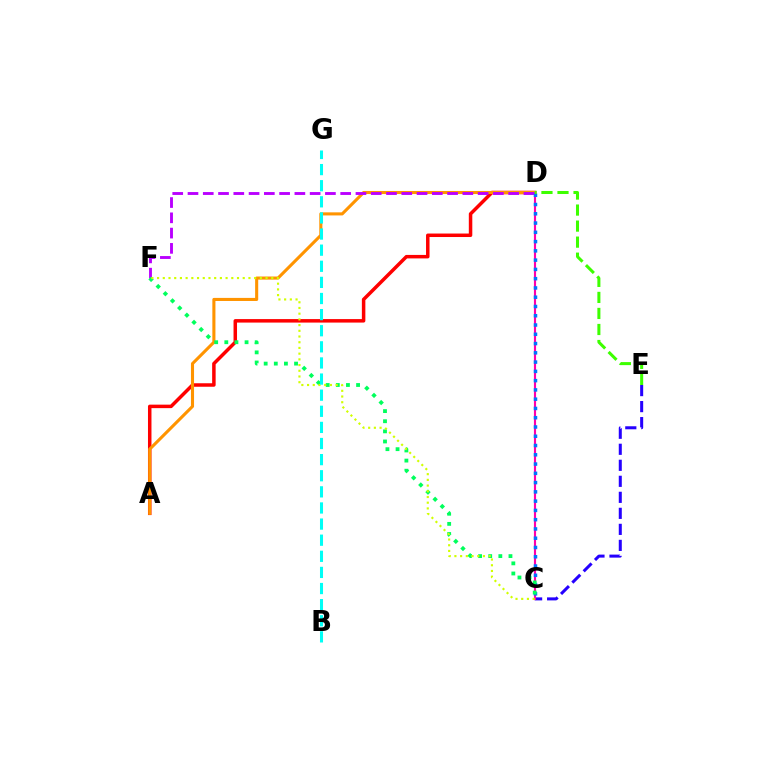{('A', 'D'): [{'color': '#ff0000', 'line_style': 'solid', 'thickness': 2.51}, {'color': '#ff9400', 'line_style': 'solid', 'thickness': 2.22}], ('C', 'E'): [{'color': '#2500ff', 'line_style': 'dashed', 'thickness': 2.18}], ('C', 'D'): [{'color': '#ff00ac', 'line_style': 'solid', 'thickness': 1.53}, {'color': '#0074ff', 'line_style': 'dotted', 'thickness': 2.52}], ('D', 'F'): [{'color': '#b900ff', 'line_style': 'dashed', 'thickness': 2.07}], ('C', 'F'): [{'color': '#00ff5c', 'line_style': 'dotted', 'thickness': 2.75}, {'color': '#d1ff00', 'line_style': 'dotted', 'thickness': 1.55}], ('D', 'E'): [{'color': '#3dff00', 'line_style': 'dashed', 'thickness': 2.18}], ('B', 'G'): [{'color': '#00fff6', 'line_style': 'dashed', 'thickness': 2.19}]}